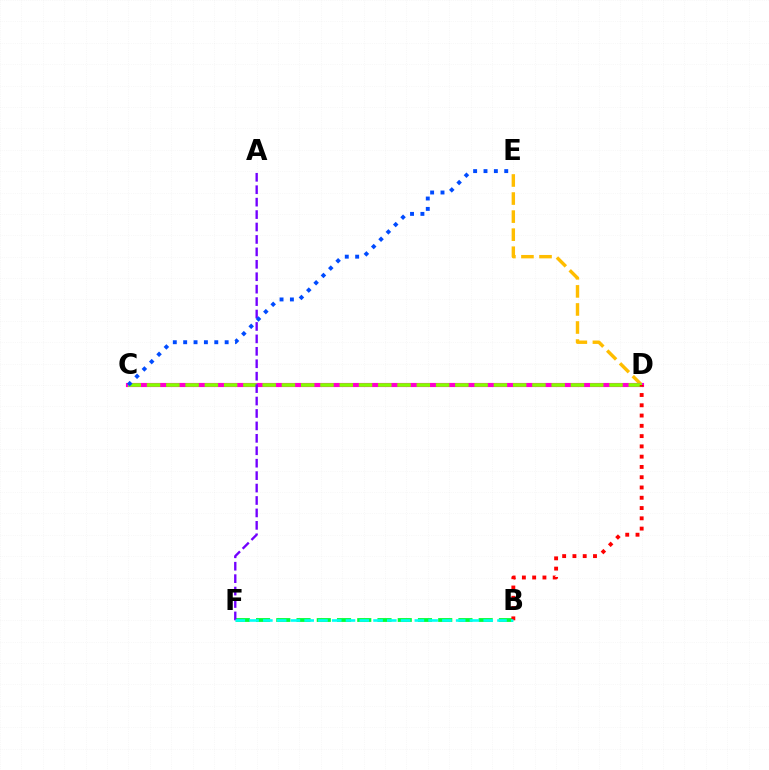{('D', 'E'): [{'color': '#ffbd00', 'line_style': 'dashed', 'thickness': 2.45}], ('B', 'F'): [{'color': '#00ff39', 'line_style': 'dashed', 'thickness': 2.75}, {'color': '#00fff6', 'line_style': 'dashed', 'thickness': 1.87}], ('C', 'D'): [{'color': '#ff00cf', 'line_style': 'solid', 'thickness': 2.98}, {'color': '#84ff00', 'line_style': 'dashed', 'thickness': 2.62}], ('A', 'F'): [{'color': '#7200ff', 'line_style': 'dashed', 'thickness': 1.69}], ('C', 'E'): [{'color': '#004bff', 'line_style': 'dotted', 'thickness': 2.82}], ('B', 'D'): [{'color': '#ff0000', 'line_style': 'dotted', 'thickness': 2.79}]}